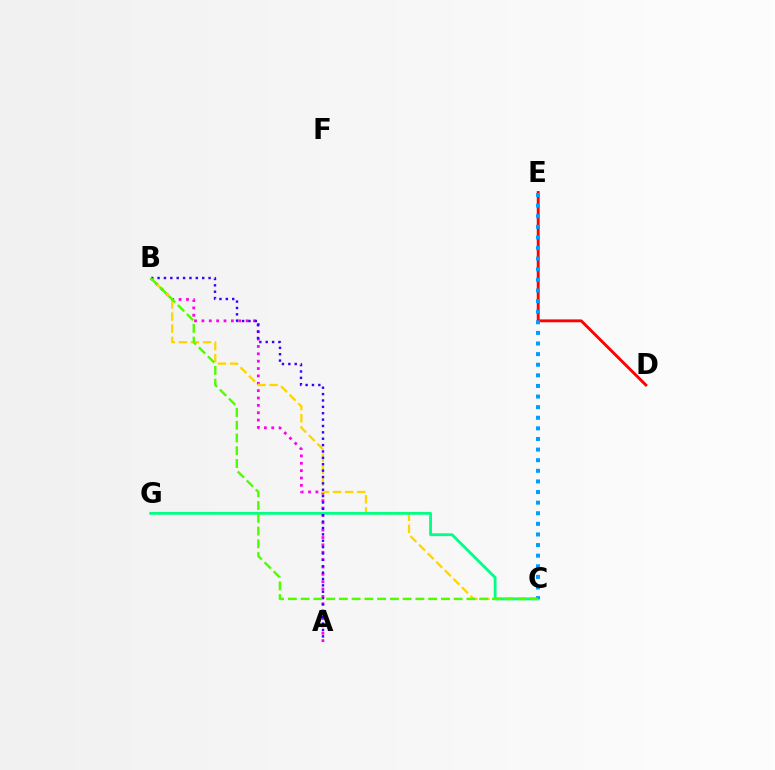{('D', 'E'): [{'color': '#ff0000', 'line_style': 'solid', 'thickness': 2.06}], ('A', 'B'): [{'color': '#ff00ed', 'line_style': 'dotted', 'thickness': 2.0}, {'color': '#3700ff', 'line_style': 'dotted', 'thickness': 1.73}], ('B', 'C'): [{'color': '#ffd500', 'line_style': 'dashed', 'thickness': 1.64}, {'color': '#4fff00', 'line_style': 'dashed', 'thickness': 1.73}], ('C', 'G'): [{'color': '#00ff86', 'line_style': 'solid', 'thickness': 2.03}], ('C', 'E'): [{'color': '#009eff', 'line_style': 'dotted', 'thickness': 2.88}]}